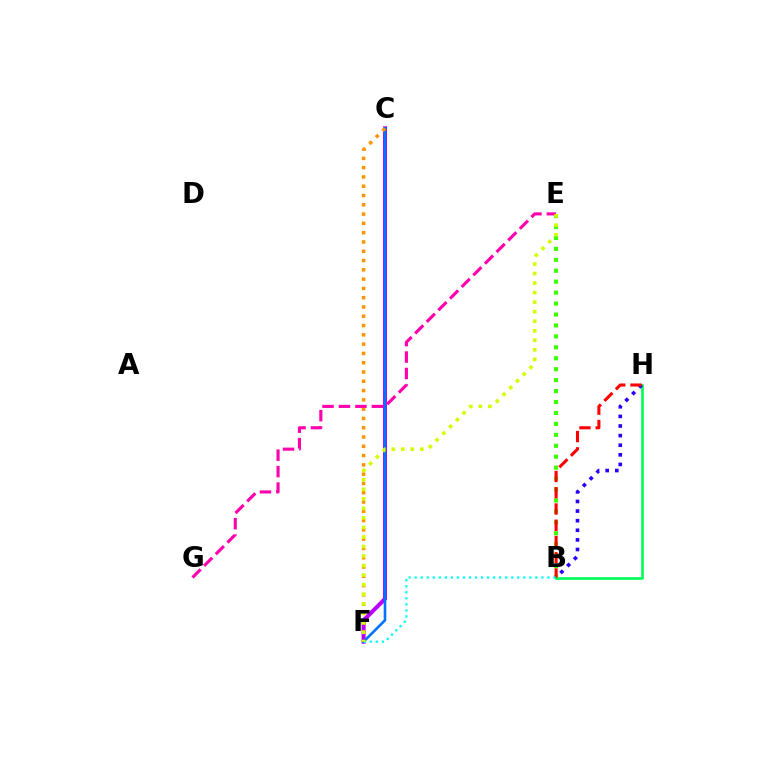{('B', 'H'): [{'color': '#00ff5c', 'line_style': 'solid', 'thickness': 1.92}, {'color': '#2500ff', 'line_style': 'dotted', 'thickness': 2.61}, {'color': '#ff0000', 'line_style': 'dashed', 'thickness': 2.21}], ('B', 'E'): [{'color': '#3dff00', 'line_style': 'dotted', 'thickness': 2.97}], ('C', 'F'): [{'color': '#b900ff', 'line_style': 'solid', 'thickness': 2.92}, {'color': '#0074ff', 'line_style': 'solid', 'thickness': 1.89}, {'color': '#ff9400', 'line_style': 'dotted', 'thickness': 2.52}], ('E', 'G'): [{'color': '#ff00ac', 'line_style': 'dashed', 'thickness': 2.24}], ('B', 'F'): [{'color': '#00fff6', 'line_style': 'dotted', 'thickness': 1.64}], ('E', 'F'): [{'color': '#d1ff00', 'line_style': 'dotted', 'thickness': 2.59}]}